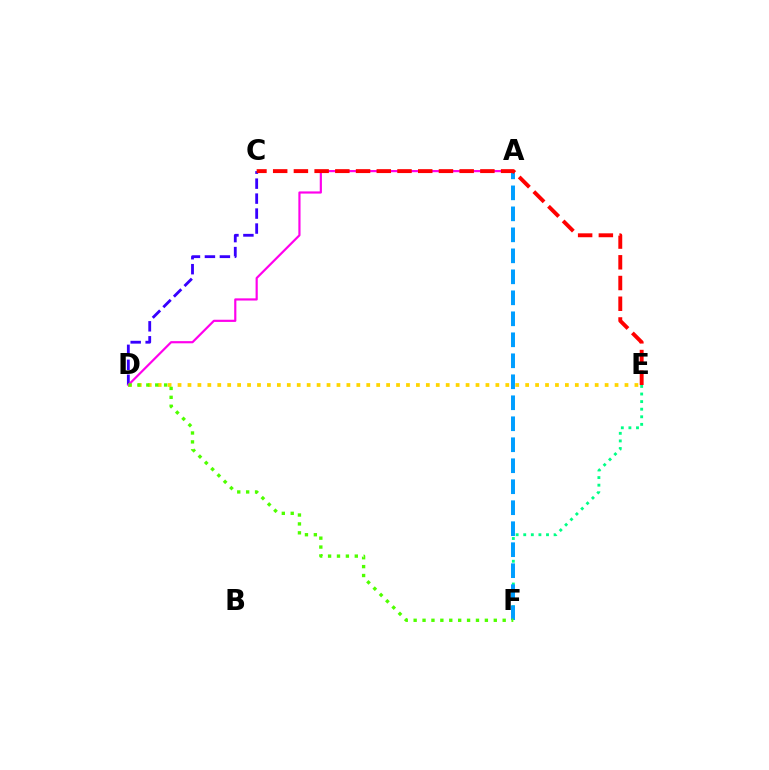{('D', 'E'): [{'color': '#ffd500', 'line_style': 'dotted', 'thickness': 2.7}], ('C', 'D'): [{'color': '#3700ff', 'line_style': 'dashed', 'thickness': 2.03}], ('E', 'F'): [{'color': '#00ff86', 'line_style': 'dotted', 'thickness': 2.06}], ('A', 'F'): [{'color': '#009eff', 'line_style': 'dashed', 'thickness': 2.85}], ('A', 'D'): [{'color': '#ff00ed', 'line_style': 'solid', 'thickness': 1.57}], ('C', 'E'): [{'color': '#ff0000', 'line_style': 'dashed', 'thickness': 2.81}], ('D', 'F'): [{'color': '#4fff00', 'line_style': 'dotted', 'thickness': 2.42}]}